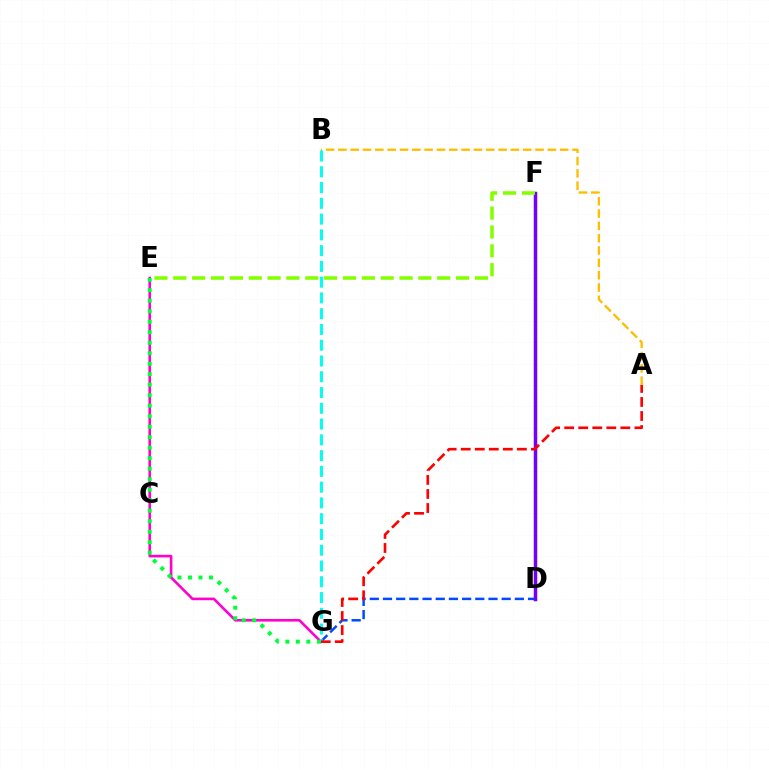{('E', 'G'): [{'color': '#ff00cf', 'line_style': 'solid', 'thickness': 1.88}, {'color': '#00ff39', 'line_style': 'dotted', 'thickness': 2.85}], ('D', 'G'): [{'color': '#004bff', 'line_style': 'dashed', 'thickness': 1.79}], ('D', 'F'): [{'color': '#7200ff', 'line_style': 'solid', 'thickness': 2.51}], ('A', 'B'): [{'color': '#ffbd00', 'line_style': 'dashed', 'thickness': 1.67}], ('B', 'G'): [{'color': '#00fff6', 'line_style': 'dashed', 'thickness': 2.14}], ('A', 'G'): [{'color': '#ff0000', 'line_style': 'dashed', 'thickness': 1.91}], ('E', 'F'): [{'color': '#84ff00', 'line_style': 'dashed', 'thickness': 2.56}]}